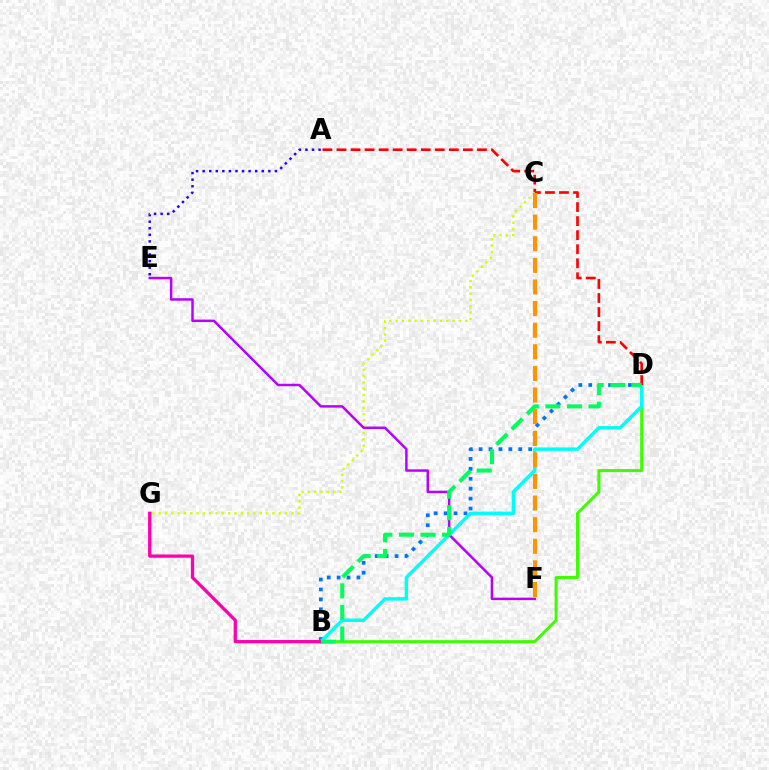{('A', 'E'): [{'color': '#2500ff', 'line_style': 'dotted', 'thickness': 1.78}], ('B', 'D'): [{'color': '#0074ff', 'line_style': 'dotted', 'thickness': 2.69}, {'color': '#3dff00', 'line_style': 'solid', 'thickness': 2.17}, {'color': '#00fff6', 'line_style': 'solid', 'thickness': 2.48}, {'color': '#00ff5c', 'line_style': 'dashed', 'thickness': 2.93}], ('B', 'G'): [{'color': '#ff00ac', 'line_style': 'solid', 'thickness': 2.36}], ('A', 'D'): [{'color': '#ff0000', 'line_style': 'dashed', 'thickness': 1.91}], ('C', 'G'): [{'color': '#d1ff00', 'line_style': 'dotted', 'thickness': 1.72}], ('E', 'F'): [{'color': '#b900ff', 'line_style': 'solid', 'thickness': 1.79}], ('C', 'F'): [{'color': '#ff9400', 'line_style': 'dashed', 'thickness': 2.94}]}